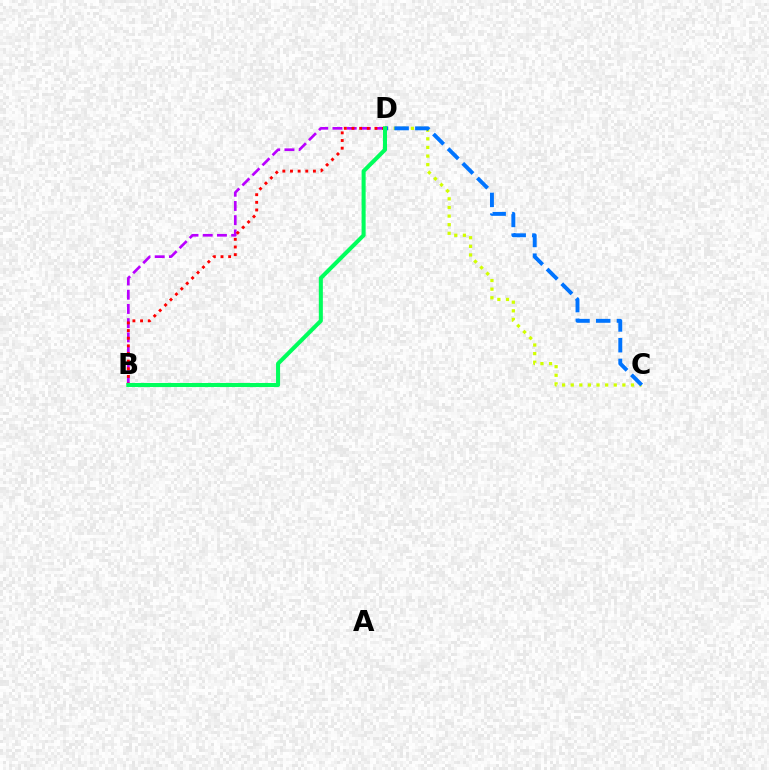{('B', 'D'): [{'color': '#b900ff', 'line_style': 'dashed', 'thickness': 1.93}, {'color': '#ff0000', 'line_style': 'dotted', 'thickness': 2.08}, {'color': '#00ff5c', 'line_style': 'solid', 'thickness': 2.91}], ('C', 'D'): [{'color': '#d1ff00', 'line_style': 'dotted', 'thickness': 2.34}, {'color': '#0074ff', 'line_style': 'dashed', 'thickness': 2.81}]}